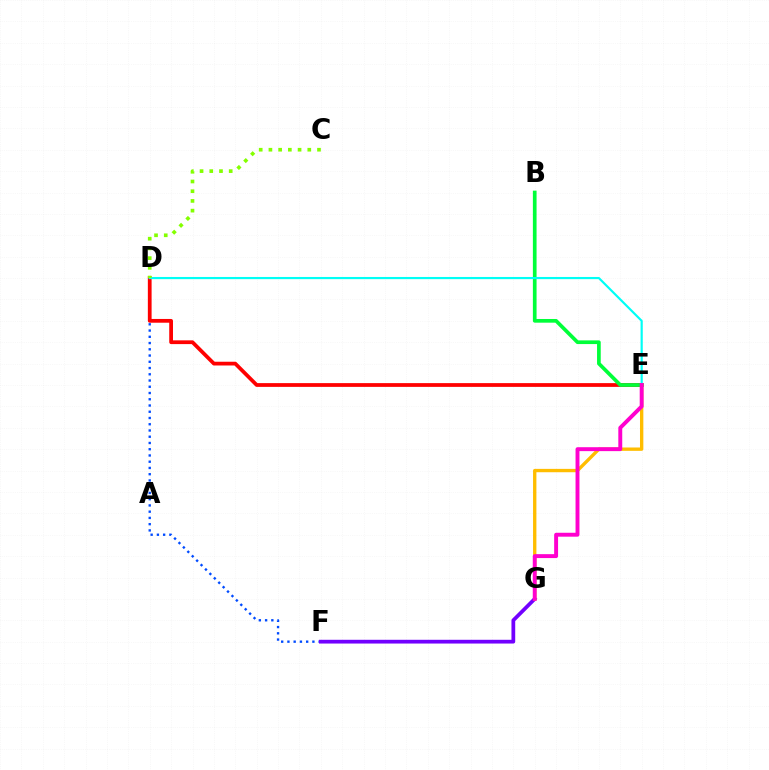{('D', 'F'): [{'color': '#004bff', 'line_style': 'dotted', 'thickness': 1.7}], ('F', 'G'): [{'color': '#7200ff', 'line_style': 'solid', 'thickness': 2.7}], ('E', 'G'): [{'color': '#ffbd00', 'line_style': 'solid', 'thickness': 2.41}, {'color': '#ff00cf', 'line_style': 'solid', 'thickness': 2.82}], ('D', 'E'): [{'color': '#ff0000', 'line_style': 'solid', 'thickness': 2.7}, {'color': '#00fff6', 'line_style': 'solid', 'thickness': 1.57}], ('B', 'E'): [{'color': '#00ff39', 'line_style': 'solid', 'thickness': 2.66}], ('C', 'D'): [{'color': '#84ff00', 'line_style': 'dotted', 'thickness': 2.64}]}